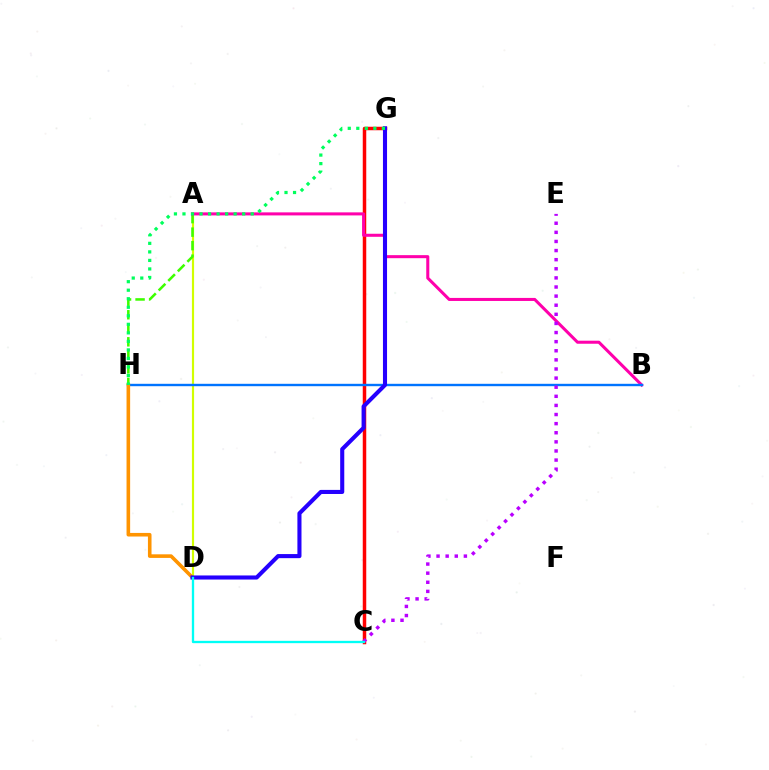{('A', 'D'): [{'color': '#d1ff00', 'line_style': 'solid', 'thickness': 1.57}], ('A', 'H'): [{'color': '#3dff00', 'line_style': 'dashed', 'thickness': 1.84}], ('C', 'G'): [{'color': '#ff0000', 'line_style': 'solid', 'thickness': 2.52}], ('A', 'B'): [{'color': '#ff00ac', 'line_style': 'solid', 'thickness': 2.19}], ('B', 'H'): [{'color': '#0074ff', 'line_style': 'solid', 'thickness': 1.72}], ('D', 'H'): [{'color': '#ff9400', 'line_style': 'solid', 'thickness': 2.59}], ('C', 'E'): [{'color': '#b900ff', 'line_style': 'dotted', 'thickness': 2.48}], ('D', 'G'): [{'color': '#2500ff', 'line_style': 'solid', 'thickness': 2.94}], ('G', 'H'): [{'color': '#00ff5c', 'line_style': 'dotted', 'thickness': 2.32}], ('C', 'D'): [{'color': '#00fff6', 'line_style': 'solid', 'thickness': 1.67}]}